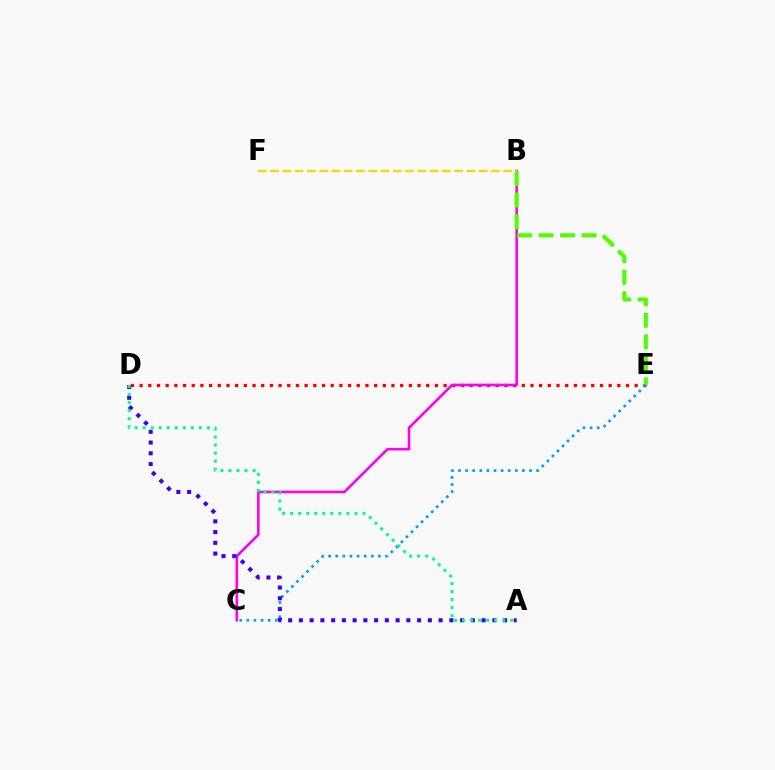{('D', 'E'): [{'color': '#ff0000', 'line_style': 'dotted', 'thickness': 2.36}], ('B', 'C'): [{'color': '#ff00ed', 'line_style': 'solid', 'thickness': 1.87}], ('B', 'E'): [{'color': '#4fff00', 'line_style': 'dashed', 'thickness': 2.92}], ('B', 'F'): [{'color': '#ffd500', 'line_style': 'dashed', 'thickness': 1.67}], ('C', 'E'): [{'color': '#009eff', 'line_style': 'dotted', 'thickness': 1.93}], ('A', 'D'): [{'color': '#3700ff', 'line_style': 'dotted', 'thickness': 2.92}, {'color': '#00ff86', 'line_style': 'dotted', 'thickness': 2.18}]}